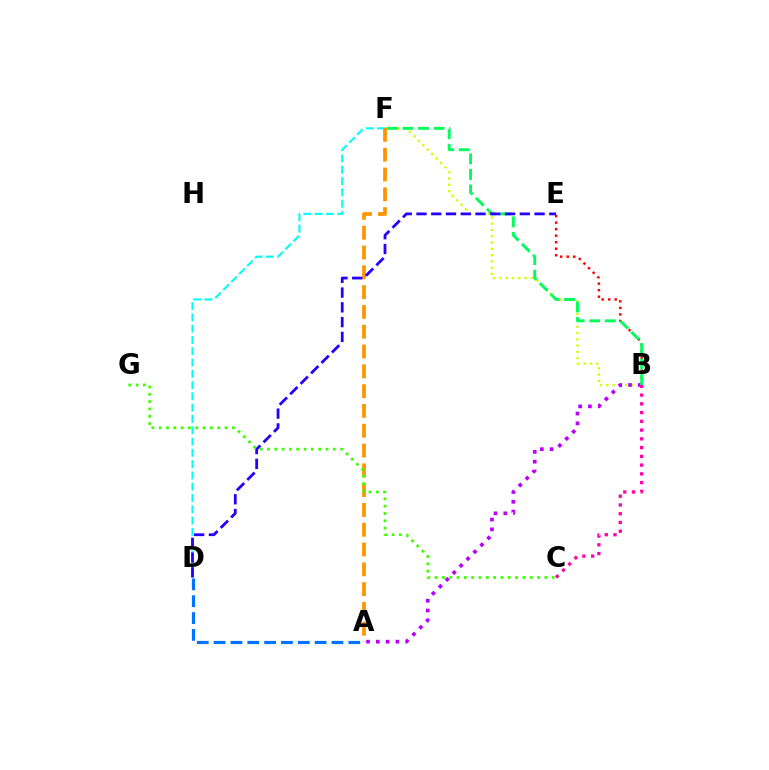{('B', 'F'): [{'color': '#d1ff00', 'line_style': 'dotted', 'thickness': 1.71}, {'color': '#00ff5c', 'line_style': 'dashed', 'thickness': 2.11}], ('D', 'F'): [{'color': '#00fff6', 'line_style': 'dashed', 'thickness': 1.53}], ('B', 'E'): [{'color': '#ff0000', 'line_style': 'dotted', 'thickness': 1.77}], ('A', 'B'): [{'color': '#b900ff', 'line_style': 'dotted', 'thickness': 2.66}], ('A', 'F'): [{'color': '#ff9400', 'line_style': 'dashed', 'thickness': 2.69}], ('D', 'E'): [{'color': '#2500ff', 'line_style': 'dashed', 'thickness': 2.01}], ('A', 'D'): [{'color': '#0074ff', 'line_style': 'dashed', 'thickness': 2.29}], ('C', 'G'): [{'color': '#3dff00', 'line_style': 'dotted', 'thickness': 1.99}], ('B', 'C'): [{'color': '#ff00ac', 'line_style': 'dotted', 'thickness': 2.38}]}